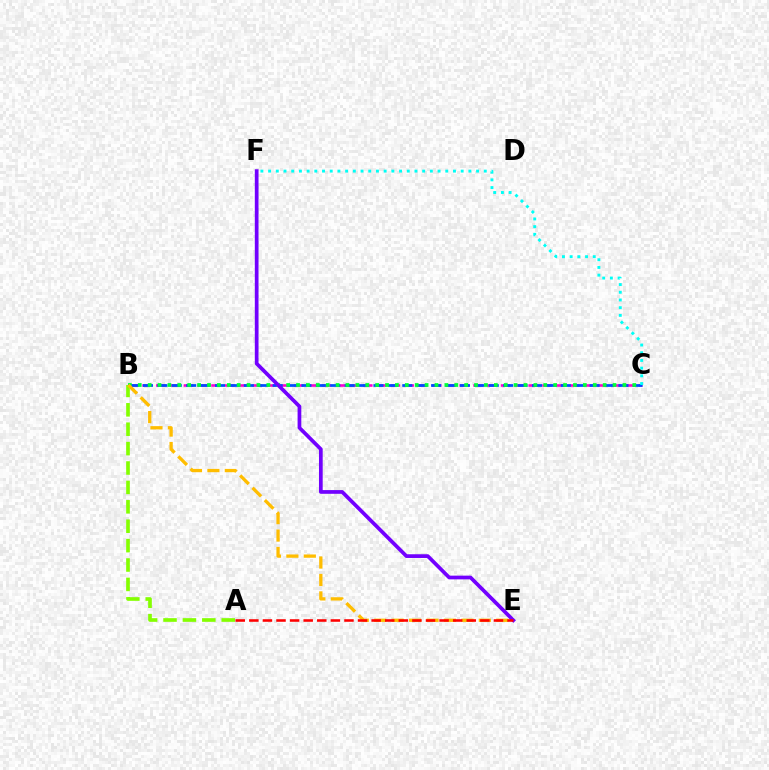{('B', 'C'): [{'color': '#ff00cf', 'line_style': 'dashed', 'thickness': 1.87}, {'color': '#004bff', 'line_style': 'dashed', 'thickness': 1.96}, {'color': '#00ff39', 'line_style': 'dotted', 'thickness': 2.69}], ('A', 'B'): [{'color': '#84ff00', 'line_style': 'dashed', 'thickness': 2.64}], ('E', 'F'): [{'color': '#7200ff', 'line_style': 'solid', 'thickness': 2.68}], ('C', 'F'): [{'color': '#00fff6', 'line_style': 'dotted', 'thickness': 2.09}], ('B', 'E'): [{'color': '#ffbd00', 'line_style': 'dashed', 'thickness': 2.37}], ('A', 'E'): [{'color': '#ff0000', 'line_style': 'dashed', 'thickness': 1.85}]}